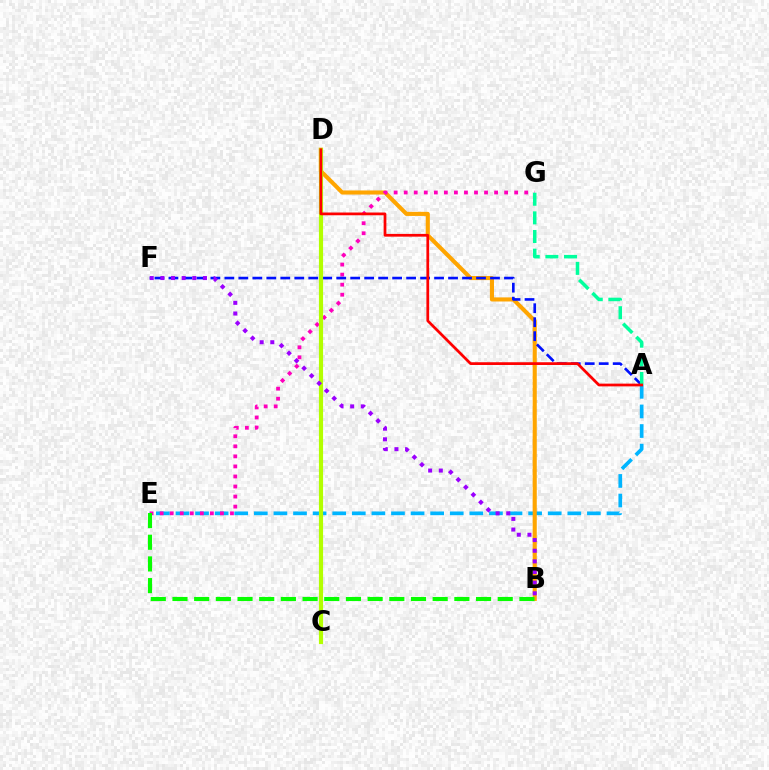{('A', 'E'): [{'color': '#00b5ff', 'line_style': 'dashed', 'thickness': 2.66}], ('B', 'D'): [{'color': '#ffa500', 'line_style': 'solid', 'thickness': 2.95}], ('E', 'G'): [{'color': '#ff00bd', 'line_style': 'dotted', 'thickness': 2.73}], ('B', 'E'): [{'color': '#08ff00', 'line_style': 'dashed', 'thickness': 2.95}], ('A', 'F'): [{'color': '#0010ff', 'line_style': 'dashed', 'thickness': 1.9}], ('A', 'G'): [{'color': '#00ff9d', 'line_style': 'dashed', 'thickness': 2.53}], ('C', 'D'): [{'color': '#b3ff00', 'line_style': 'solid', 'thickness': 3.0}], ('B', 'F'): [{'color': '#9b00ff', 'line_style': 'dotted', 'thickness': 2.89}], ('A', 'D'): [{'color': '#ff0000', 'line_style': 'solid', 'thickness': 1.98}]}